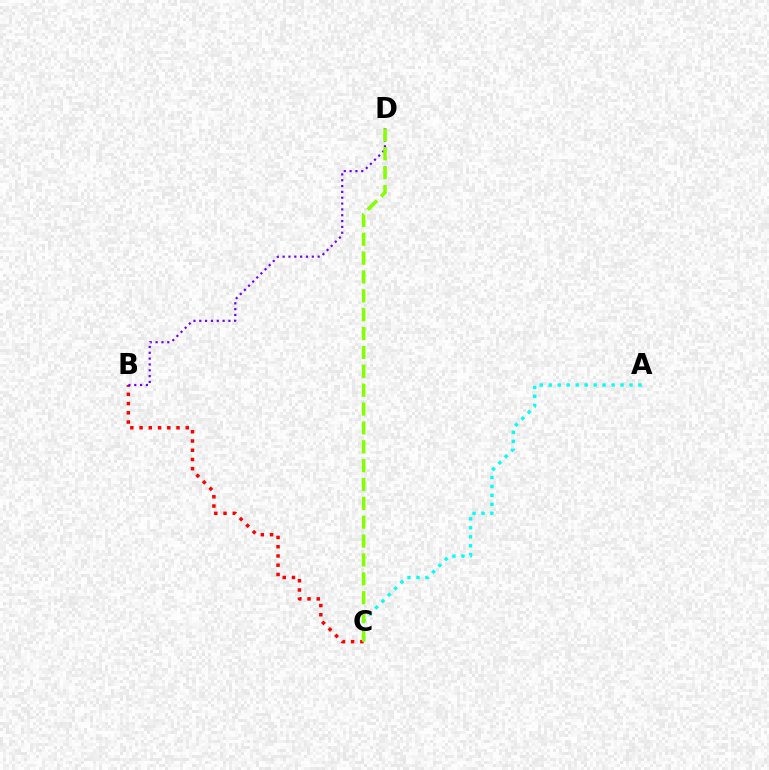{('A', 'C'): [{'color': '#00fff6', 'line_style': 'dotted', 'thickness': 2.44}], ('B', 'C'): [{'color': '#ff0000', 'line_style': 'dotted', 'thickness': 2.51}], ('B', 'D'): [{'color': '#7200ff', 'line_style': 'dotted', 'thickness': 1.58}], ('C', 'D'): [{'color': '#84ff00', 'line_style': 'dashed', 'thickness': 2.56}]}